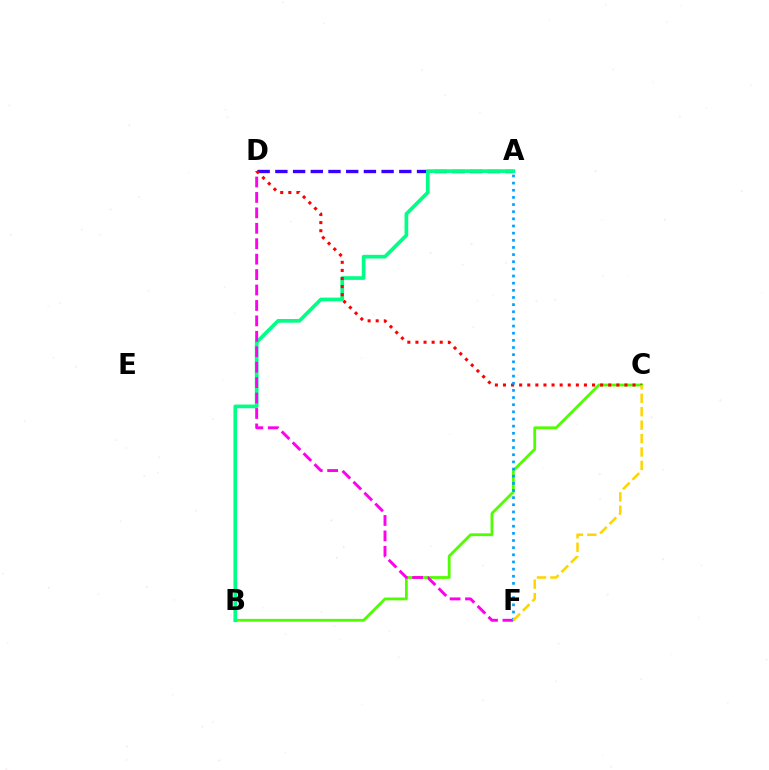{('A', 'D'): [{'color': '#3700ff', 'line_style': 'dashed', 'thickness': 2.41}], ('B', 'C'): [{'color': '#4fff00', 'line_style': 'solid', 'thickness': 2.01}], ('A', 'B'): [{'color': '#00ff86', 'line_style': 'solid', 'thickness': 2.65}], ('D', 'F'): [{'color': '#ff00ed', 'line_style': 'dashed', 'thickness': 2.1}], ('C', 'D'): [{'color': '#ff0000', 'line_style': 'dotted', 'thickness': 2.2}], ('A', 'F'): [{'color': '#009eff', 'line_style': 'dotted', 'thickness': 1.94}], ('C', 'F'): [{'color': '#ffd500', 'line_style': 'dashed', 'thickness': 1.82}]}